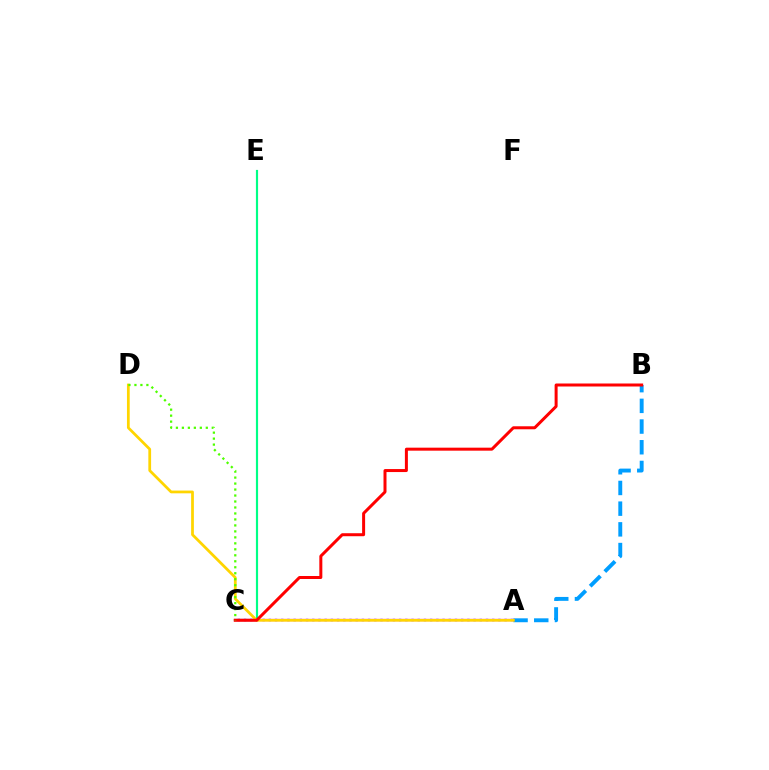{('A', 'B'): [{'color': '#009eff', 'line_style': 'dashed', 'thickness': 2.81}], ('C', 'E'): [{'color': '#00ff86', 'line_style': 'solid', 'thickness': 1.56}], ('A', 'C'): [{'color': '#3700ff', 'line_style': 'dotted', 'thickness': 1.69}, {'color': '#ff00ed', 'line_style': 'solid', 'thickness': 1.59}], ('A', 'D'): [{'color': '#ffd500', 'line_style': 'solid', 'thickness': 1.98}], ('B', 'C'): [{'color': '#ff0000', 'line_style': 'solid', 'thickness': 2.16}], ('C', 'D'): [{'color': '#4fff00', 'line_style': 'dotted', 'thickness': 1.62}]}